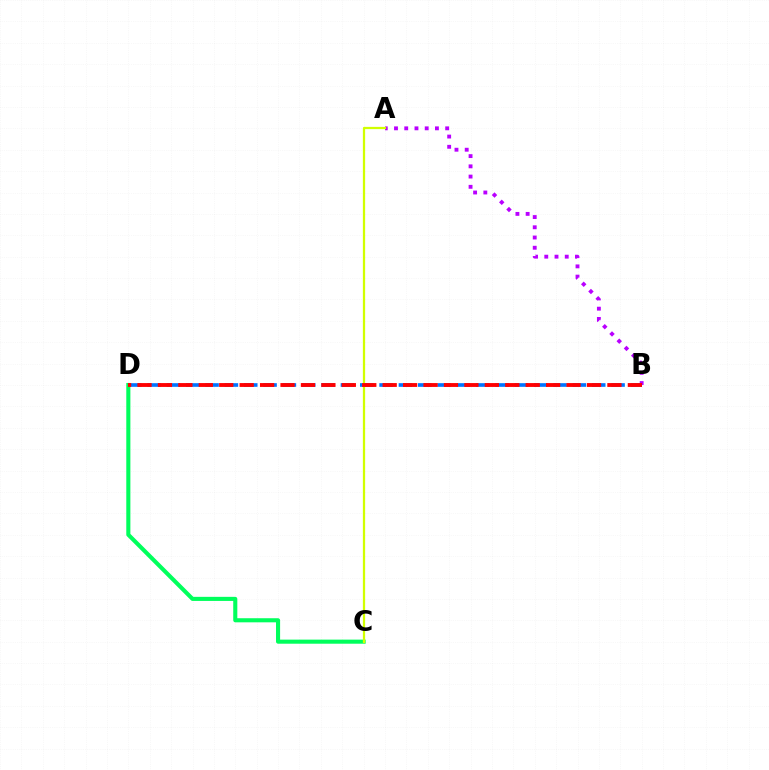{('B', 'D'): [{'color': '#0074ff', 'line_style': 'dashed', 'thickness': 2.63}, {'color': '#ff0000', 'line_style': 'dashed', 'thickness': 2.78}], ('C', 'D'): [{'color': '#00ff5c', 'line_style': 'solid', 'thickness': 2.95}], ('A', 'B'): [{'color': '#b900ff', 'line_style': 'dotted', 'thickness': 2.78}], ('A', 'C'): [{'color': '#d1ff00', 'line_style': 'solid', 'thickness': 1.62}]}